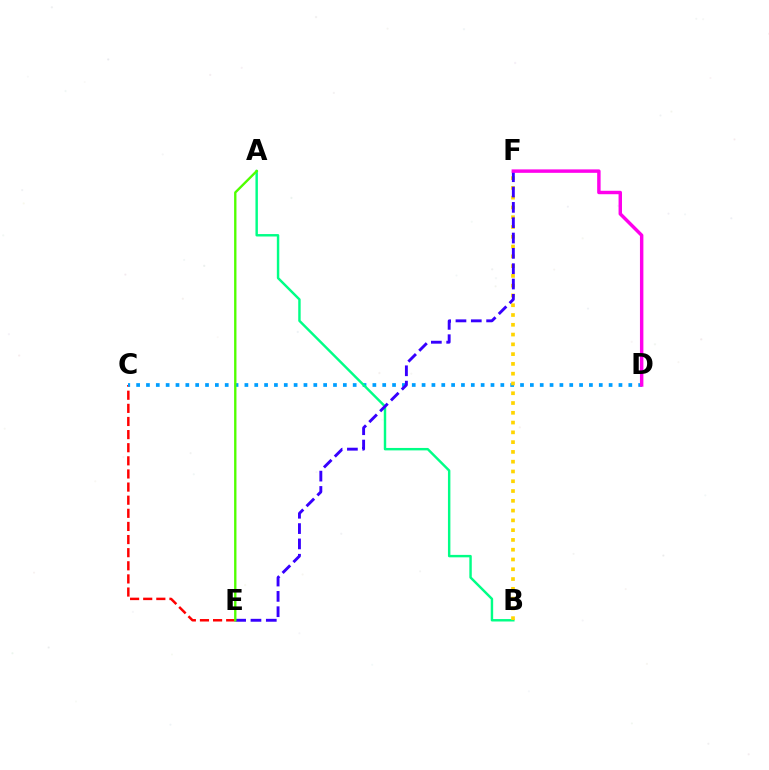{('C', 'E'): [{'color': '#ff0000', 'line_style': 'dashed', 'thickness': 1.78}], ('C', 'D'): [{'color': '#009eff', 'line_style': 'dotted', 'thickness': 2.67}], ('A', 'B'): [{'color': '#00ff86', 'line_style': 'solid', 'thickness': 1.75}], ('B', 'F'): [{'color': '#ffd500', 'line_style': 'dotted', 'thickness': 2.66}], ('E', 'F'): [{'color': '#3700ff', 'line_style': 'dashed', 'thickness': 2.08}], ('D', 'F'): [{'color': '#ff00ed', 'line_style': 'solid', 'thickness': 2.48}], ('A', 'E'): [{'color': '#4fff00', 'line_style': 'solid', 'thickness': 1.7}]}